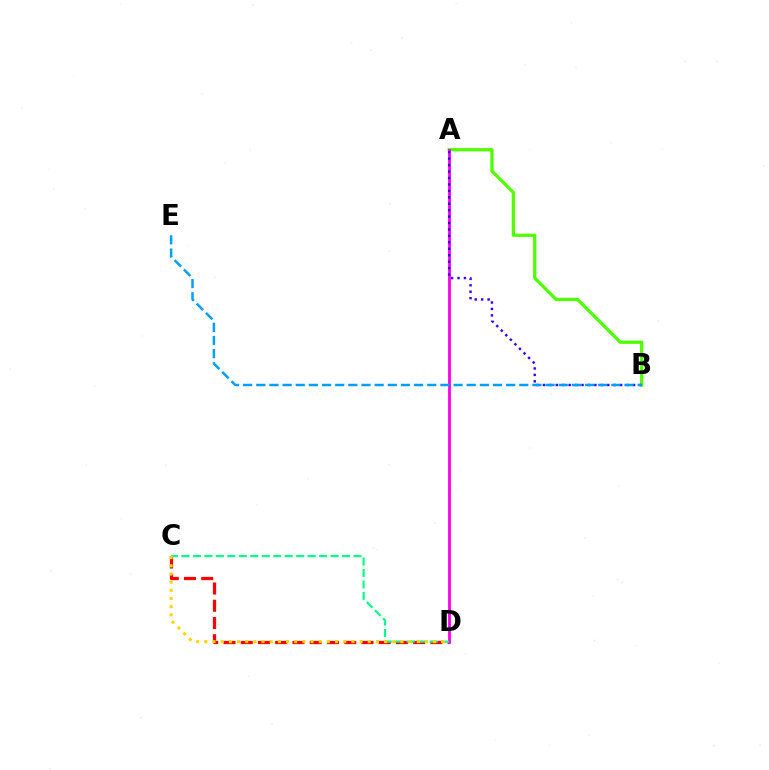{('C', 'D'): [{'color': '#ff0000', 'line_style': 'dashed', 'thickness': 2.34}, {'color': '#00ff86', 'line_style': 'dashed', 'thickness': 1.56}, {'color': '#ffd500', 'line_style': 'dotted', 'thickness': 2.22}], ('A', 'B'): [{'color': '#4fff00', 'line_style': 'solid', 'thickness': 2.33}, {'color': '#3700ff', 'line_style': 'dotted', 'thickness': 1.75}], ('A', 'D'): [{'color': '#ff00ed', 'line_style': 'solid', 'thickness': 2.03}], ('B', 'E'): [{'color': '#009eff', 'line_style': 'dashed', 'thickness': 1.79}]}